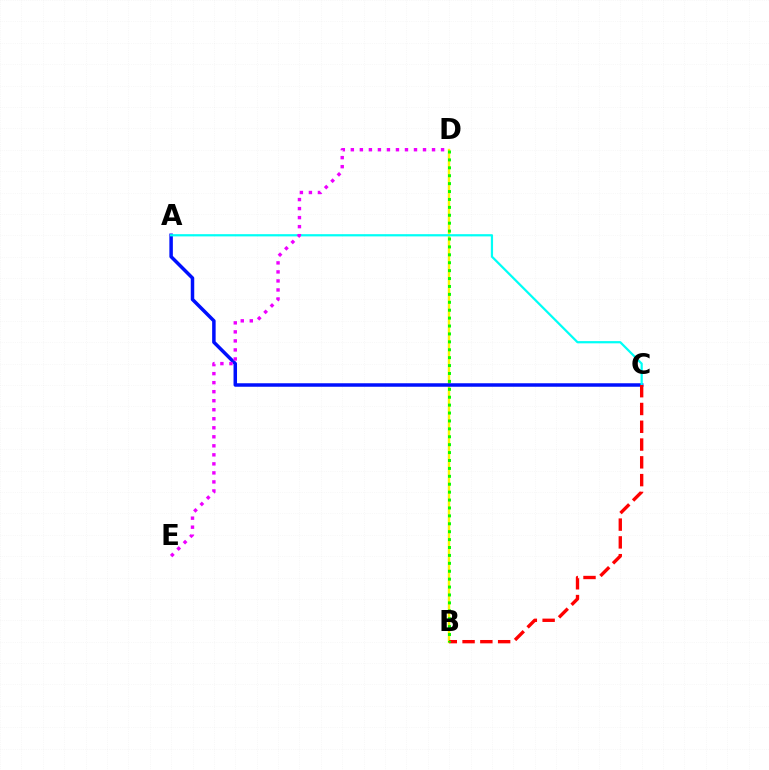{('B', 'D'): [{'color': '#fcf500', 'line_style': 'solid', 'thickness': 1.74}, {'color': '#08ff00', 'line_style': 'dotted', 'thickness': 2.15}], ('A', 'C'): [{'color': '#0010ff', 'line_style': 'solid', 'thickness': 2.52}, {'color': '#00fff6', 'line_style': 'solid', 'thickness': 1.6}], ('D', 'E'): [{'color': '#ee00ff', 'line_style': 'dotted', 'thickness': 2.45}], ('B', 'C'): [{'color': '#ff0000', 'line_style': 'dashed', 'thickness': 2.42}]}